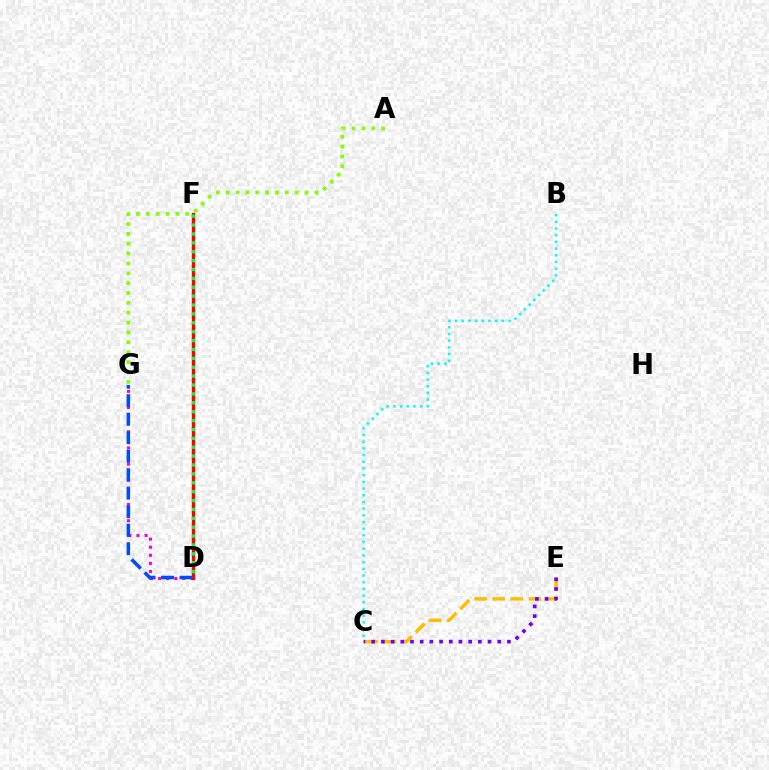{('D', 'G'): [{'color': '#ff00cf', 'line_style': 'dotted', 'thickness': 2.2}, {'color': '#004bff', 'line_style': 'dashed', 'thickness': 2.51}], ('D', 'F'): [{'color': '#ff0000', 'line_style': 'solid', 'thickness': 2.43}, {'color': '#00ff39', 'line_style': 'dotted', 'thickness': 2.41}], ('B', 'C'): [{'color': '#00fff6', 'line_style': 'dotted', 'thickness': 1.82}], ('C', 'E'): [{'color': '#ffbd00', 'line_style': 'dashed', 'thickness': 2.46}, {'color': '#7200ff', 'line_style': 'dotted', 'thickness': 2.63}], ('A', 'G'): [{'color': '#84ff00', 'line_style': 'dotted', 'thickness': 2.68}]}